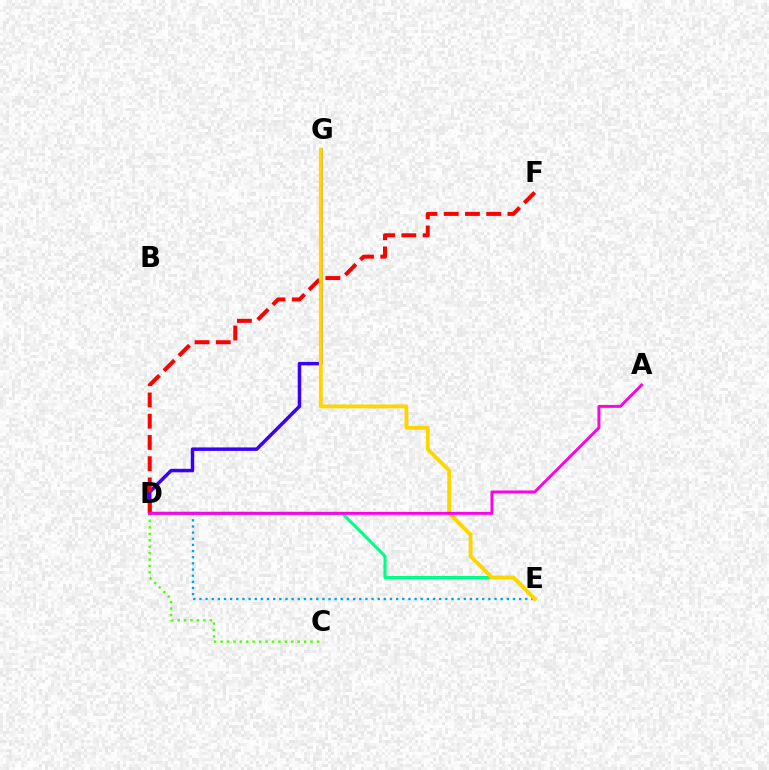{('D', 'E'): [{'color': '#00ff86', 'line_style': 'solid', 'thickness': 2.21}, {'color': '#009eff', 'line_style': 'dotted', 'thickness': 1.67}], ('D', 'G'): [{'color': '#3700ff', 'line_style': 'solid', 'thickness': 2.5}], ('C', 'D'): [{'color': '#4fff00', 'line_style': 'dotted', 'thickness': 1.75}], ('D', 'F'): [{'color': '#ff0000', 'line_style': 'dashed', 'thickness': 2.89}], ('E', 'G'): [{'color': '#ffd500', 'line_style': 'solid', 'thickness': 2.77}], ('A', 'D'): [{'color': '#ff00ed', 'line_style': 'solid', 'thickness': 2.11}]}